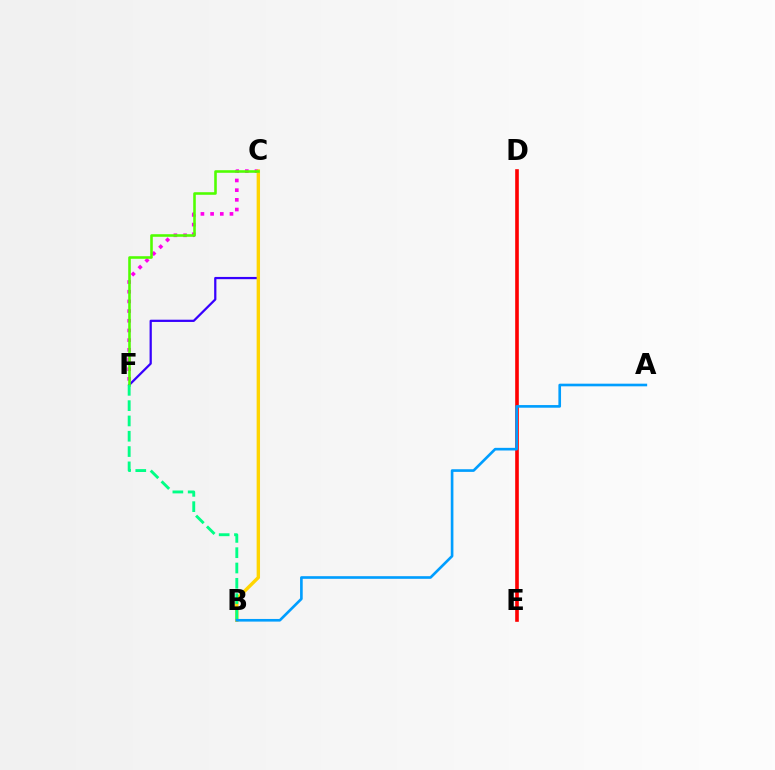{('C', 'F'): [{'color': '#ff00ed', 'line_style': 'dotted', 'thickness': 2.63}, {'color': '#3700ff', 'line_style': 'solid', 'thickness': 1.61}, {'color': '#4fff00', 'line_style': 'solid', 'thickness': 1.86}], ('B', 'C'): [{'color': '#ffd500', 'line_style': 'solid', 'thickness': 2.44}], ('B', 'F'): [{'color': '#00ff86', 'line_style': 'dashed', 'thickness': 2.08}], ('D', 'E'): [{'color': '#ff0000', 'line_style': 'solid', 'thickness': 2.61}], ('A', 'B'): [{'color': '#009eff', 'line_style': 'solid', 'thickness': 1.9}]}